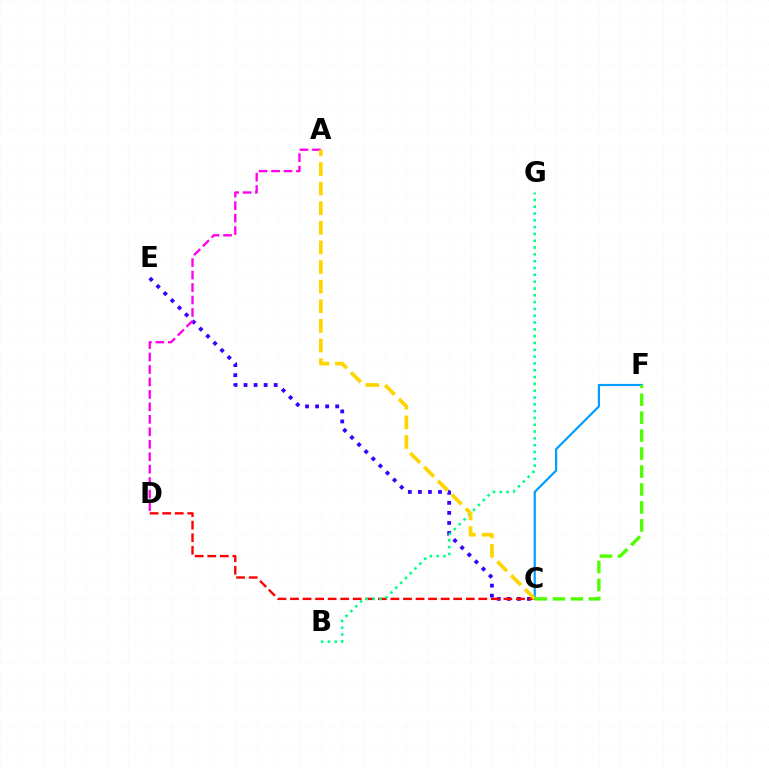{('C', 'E'): [{'color': '#3700ff', 'line_style': 'dotted', 'thickness': 2.73}], ('C', 'D'): [{'color': '#ff0000', 'line_style': 'dashed', 'thickness': 1.71}], ('B', 'G'): [{'color': '#00ff86', 'line_style': 'dotted', 'thickness': 1.85}], ('C', 'F'): [{'color': '#009eff', 'line_style': 'solid', 'thickness': 1.57}, {'color': '#4fff00', 'line_style': 'dashed', 'thickness': 2.44}], ('A', 'D'): [{'color': '#ff00ed', 'line_style': 'dashed', 'thickness': 1.69}], ('A', 'C'): [{'color': '#ffd500', 'line_style': 'dashed', 'thickness': 2.66}]}